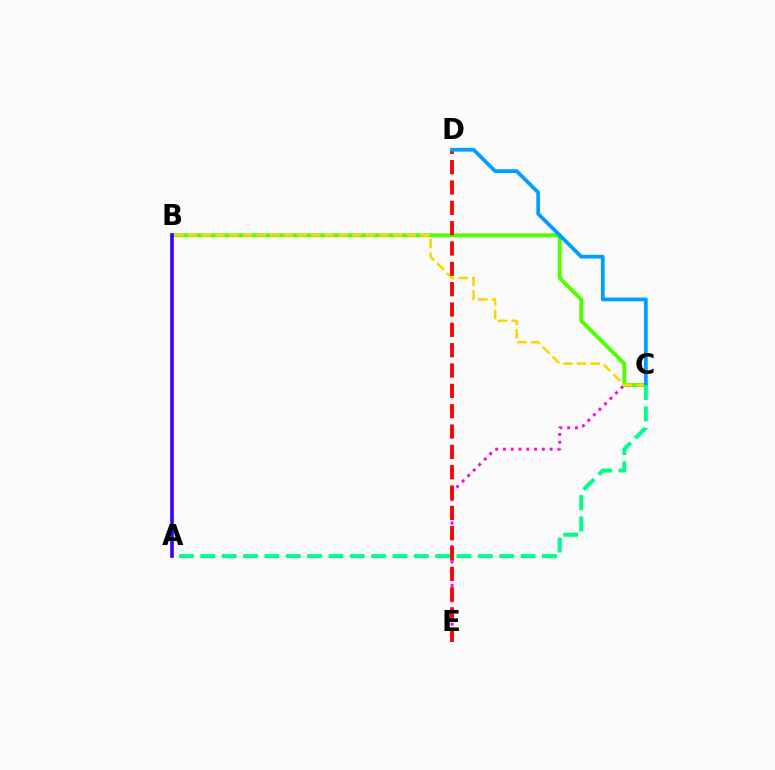{('C', 'E'): [{'color': '#ff00ed', 'line_style': 'dotted', 'thickness': 2.11}], ('B', 'C'): [{'color': '#4fff00', 'line_style': 'solid', 'thickness': 2.77}, {'color': '#ffd500', 'line_style': 'dashed', 'thickness': 1.86}], ('D', 'E'): [{'color': '#ff0000', 'line_style': 'dashed', 'thickness': 2.76}], ('C', 'D'): [{'color': '#009eff', 'line_style': 'solid', 'thickness': 2.71}], ('A', 'C'): [{'color': '#00ff86', 'line_style': 'dashed', 'thickness': 2.9}], ('A', 'B'): [{'color': '#3700ff', 'line_style': 'solid', 'thickness': 2.61}]}